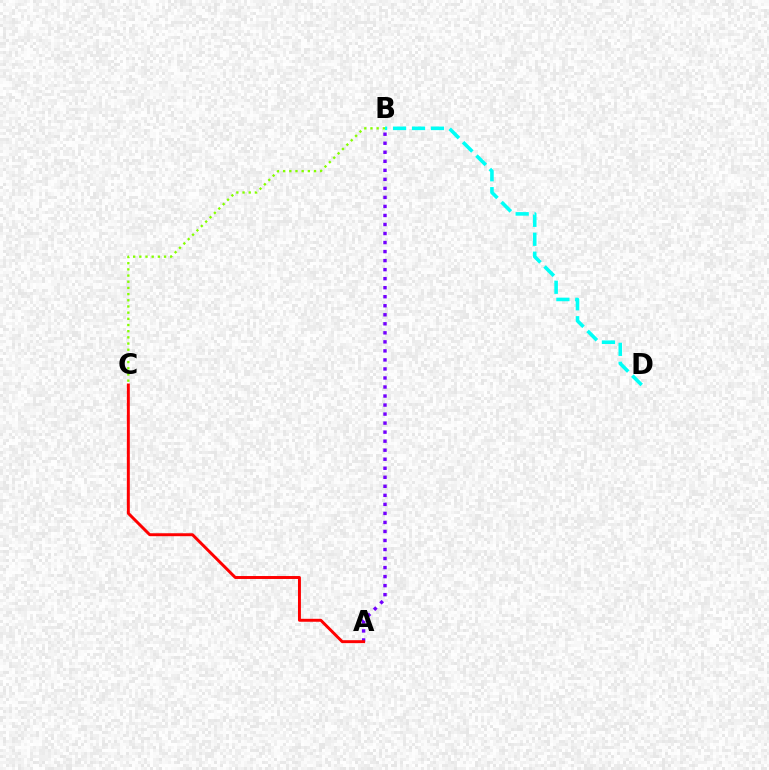{('B', 'C'): [{'color': '#84ff00', 'line_style': 'dotted', 'thickness': 1.68}], ('A', 'B'): [{'color': '#7200ff', 'line_style': 'dotted', 'thickness': 2.45}], ('A', 'C'): [{'color': '#ff0000', 'line_style': 'solid', 'thickness': 2.12}], ('B', 'D'): [{'color': '#00fff6', 'line_style': 'dashed', 'thickness': 2.57}]}